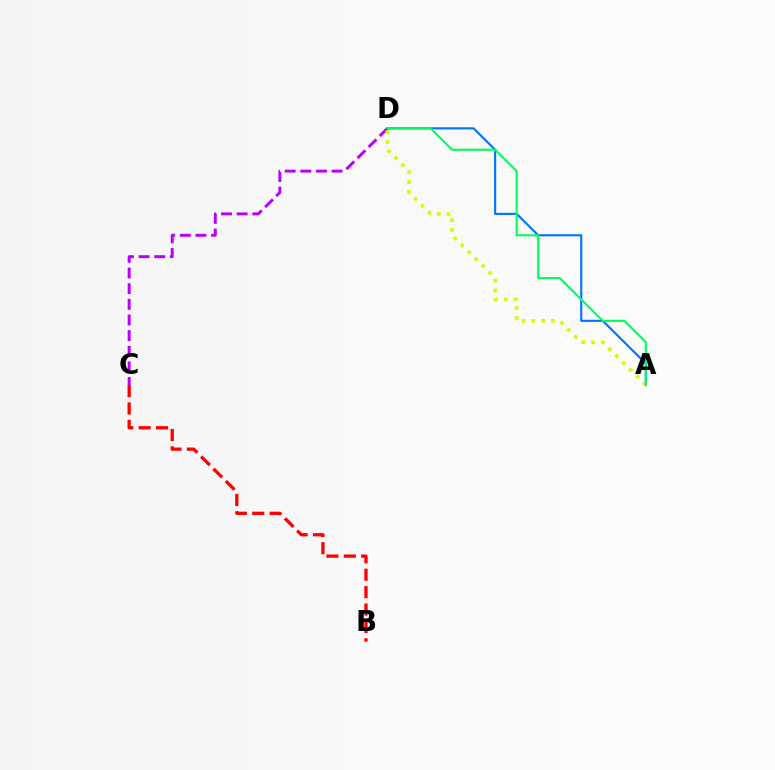{('C', 'D'): [{'color': '#b900ff', 'line_style': 'dashed', 'thickness': 2.13}], ('A', 'D'): [{'color': '#0074ff', 'line_style': 'solid', 'thickness': 1.54}, {'color': '#d1ff00', 'line_style': 'dotted', 'thickness': 2.66}, {'color': '#00ff5c', 'line_style': 'solid', 'thickness': 1.52}], ('B', 'C'): [{'color': '#ff0000', 'line_style': 'dashed', 'thickness': 2.36}]}